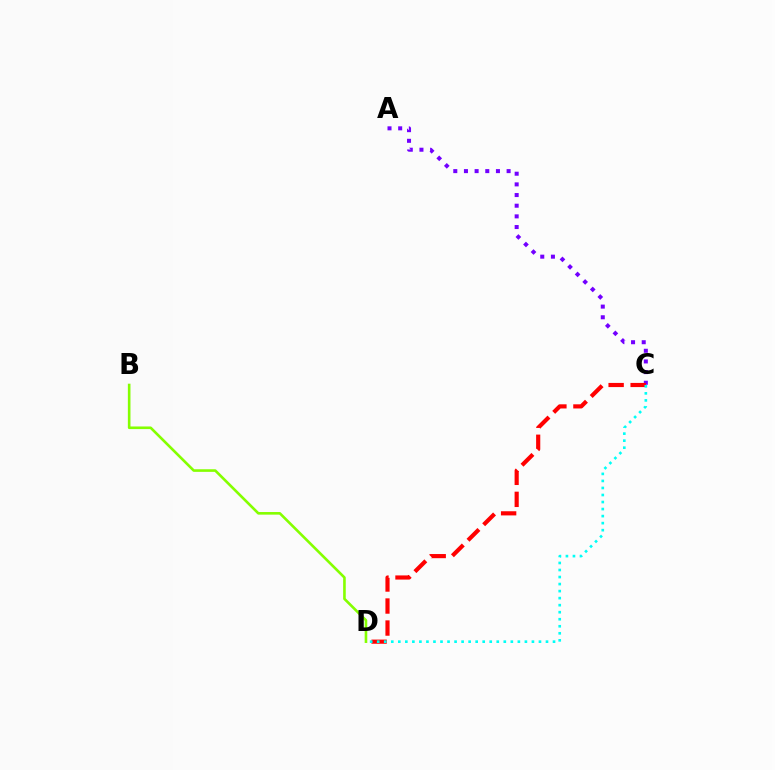{('A', 'C'): [{'color': '#7200ff', 'line_style': 'dotted', 'thickness': 2.9}], ('B', 'D'): [{'color': '#84ff00', 'line_style': 'solid', 'thickness': 1.88}], ('C', 'D'): [{'color': '#ff0000', 'line_style': 'dashed', 'thickness': 2.99}, {'color': '#00fff6', 'line_style': 'dotted', 'thickness': 1.91}]}